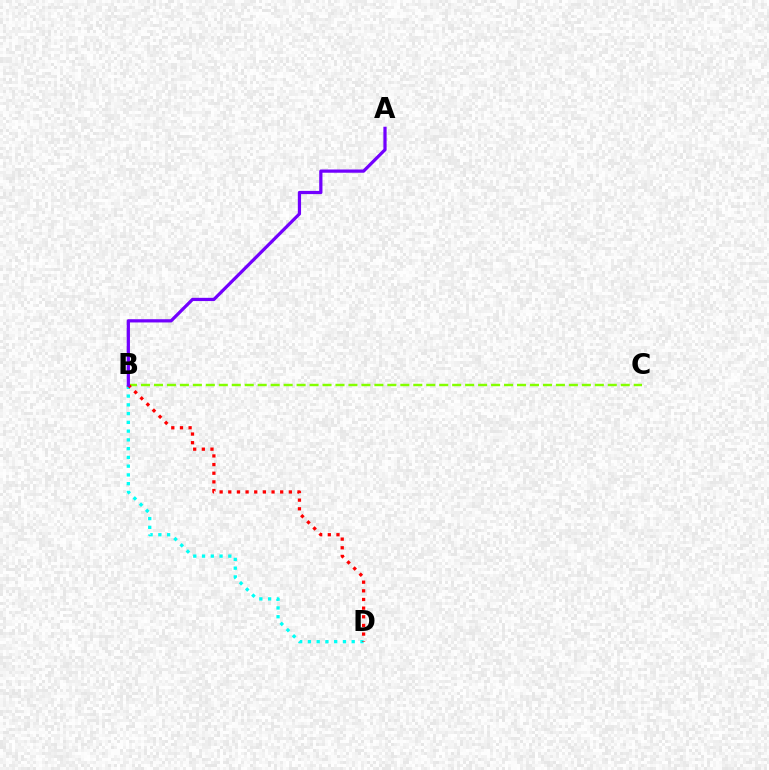{('B', 'C'): [{'color': '#84ff00', 'line_style': 'dashed', 'thickness': 1.76}], ('B', 'D'): [{'color': '#00fff6', 'line_style': 'dotted', 'thickness': 2.38}, {'color': '#ff0000', 'line_style': 'dotted', 'thickness': 2.35}], ('A', 'B'): [{'color': '#7200ff', 'line_style': 'solid', 'thickness': 2.32}]}